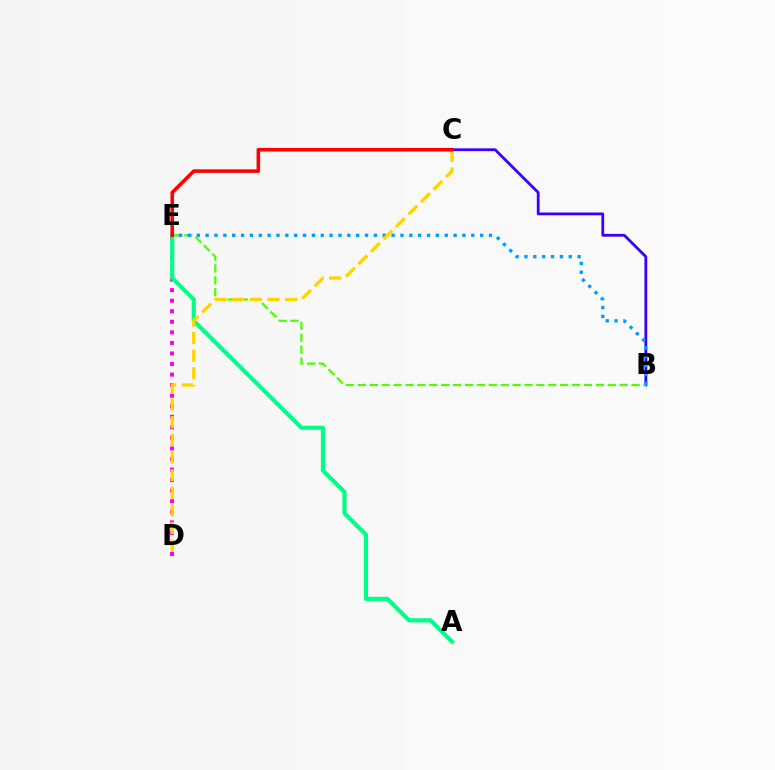{('D', 'E'): [{'color': '#ff00ed', 'line_style': 'dotted', 'thickness': 2.87}], ('B', 'C'): [{'color': '#3700ff', 'line_style': 'solid', 'thickness': 2.0}], ('B', 'E'): [{'color': '#4fff00', 'line_style': 'dashed', 'thickness': 1.62}, {'color': '#009eff', 'line_style': 'dotted', 'thickness': 2.41}], ('A', 'E'): [{'color': '#00ff86', 'line_style': 'solid', 'thickness': 2.98}], ('C', 'D'): [{'color': '#ffd500', 'line_style': 'dashed', 'thickness': 2.39}], ('C', 'E'): [{'color': '#ff0000', 'line_style': 'solid', 'thickness': 2.56}]}